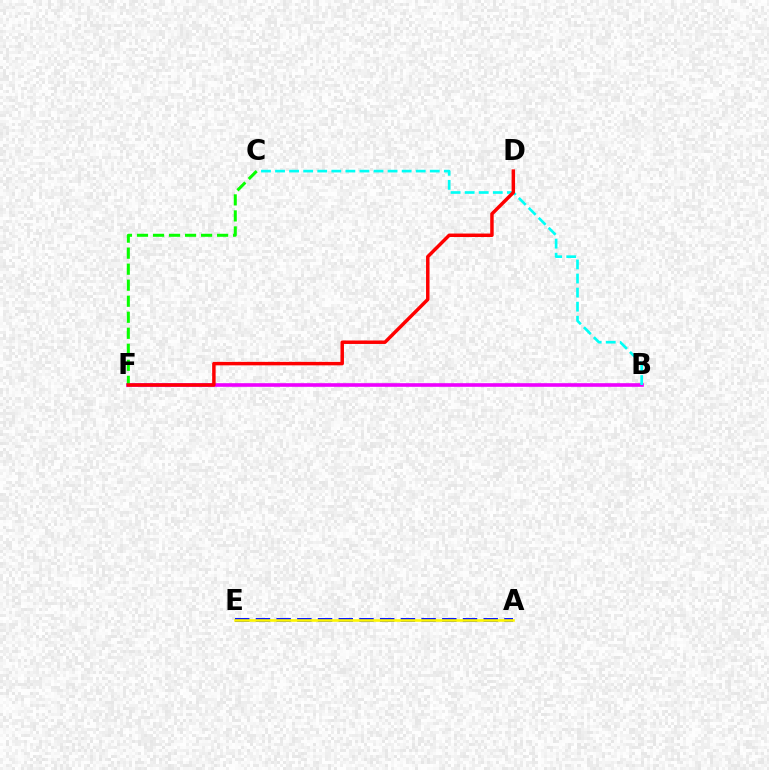{('A', 'E'): [{'color': '#0010ff', 'line_style': 'dashed', 'thickness': 2.81}, {'color': '#fcf500', 'line_style': 'solid', 'thickness': 1.87}], ('B', 'F'): [{'color': '#ee00ff', 'line_style': 'solid', 'thickness': 2.61}], ('B', 'C'): [{'color': '#00fff6', 'line_style': 'dashed', 'thickness': 1.91}], ('C', 'F'): [{'color': '#08ff00', 'line_style': 'dashed', 'thickness': 2.18}], ('D', 'F'): [{'color': '#ff0000', 'line_style': 'solid', 'thickness': 2.5}]}